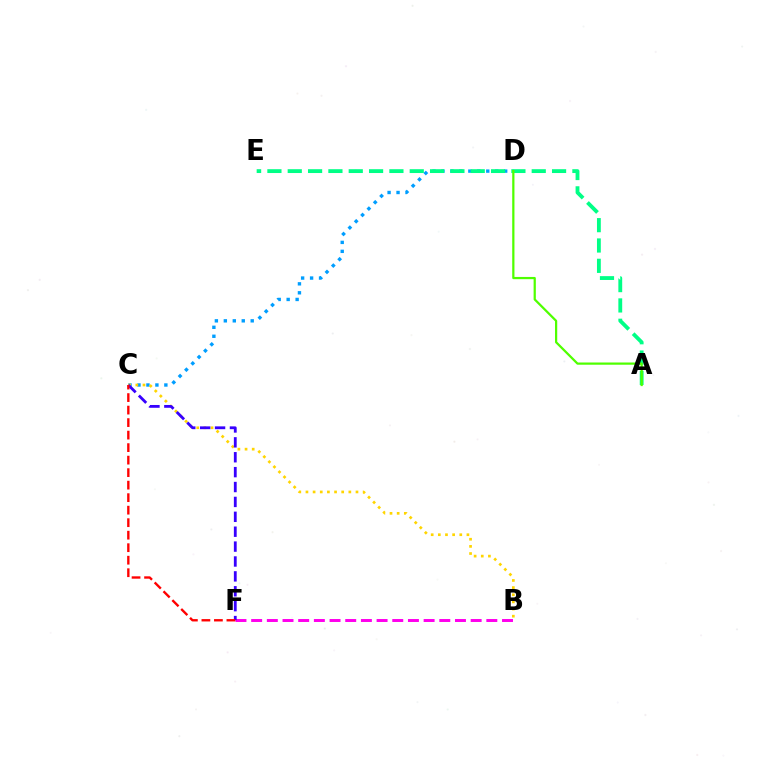{('C', 'D'): [{'color': '#009eff', 'line_style': 'dotted', 'thickness': 2.43}], ('B', 'F'): [{'color': '#ff00ed', 'line_style': 'dashed', 'thickness': 2.13}], ('B', 'C'): [{'color': '#ffd500', 'line_style': 'dotted', 'thickness': 1.94}], ('C', 'F'): [{'color': '#3700ff', 'line_style': 'dashed', 'thickness': 2.02}, {'color': '#ff0000', 'line_style': 'dashed', 'thickness': 1.7}], ('A', 'E'): [{'color': '#00ff86', 'line_style': 'dashed', 'thickness': 2.76}], ('A', 'D'): [{'color': '#4fff00', 'line_style': 'solid', 'thickness': 1.61}]}